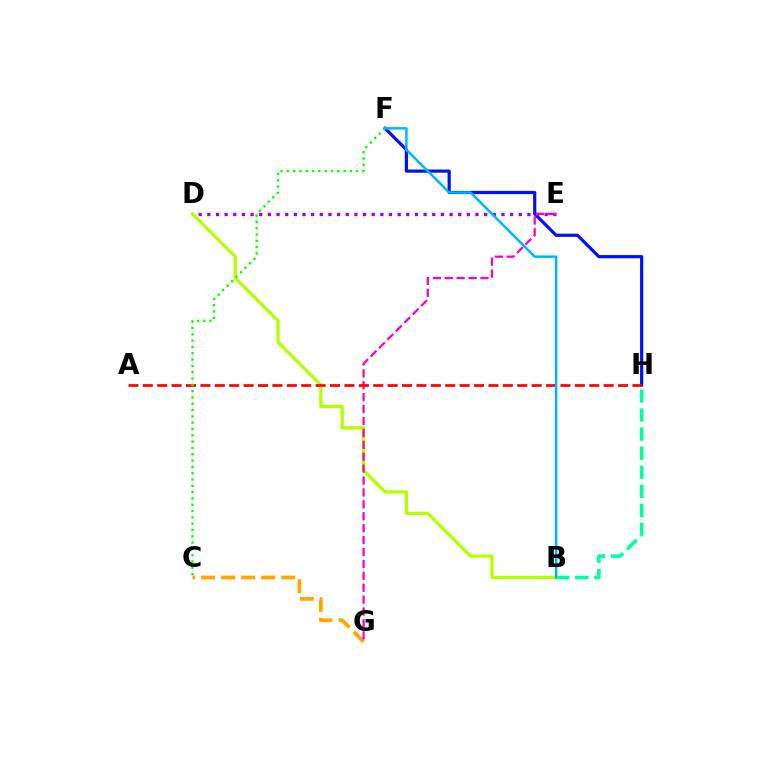{('B', 'H'): [{'color': '#00ff9d', 'line_style': 'dashed', 'thickness': 2.59}], ('C', 'G'): [{'color': '#ffa500', 'line_style': 'dashed', 'thickness': 2.72}], ('F', 'H'): [{'color': '#0010ff', 'line_style': 'solid', 'thickness': 2.3}], ('B', 'D'): [{'color': '#b3ff00', 'line_style': 'solid', 'thickness': 2.33}], ('D', 'E'): [{'color': '#9b00ff', 'line_style': 'dotted', 'thickness': 2.35}], ('E', 'G'): [{'color': '#ff00bd', 'line_style': 'dashed', 'thickness': 1.62}], ('A', 'H'): [{'color': '#ff0000', 'line_style': 'dashed', 'thickness': 1.96}], ('C', 'F'): [{'color': '#08ff00', 'line_style': 'dotted', 'thickness': 1.71}], ('B', 'F'): [{'color': '#00b5ff', 'line_style': 'solid', 'thickness': 1.79}]}